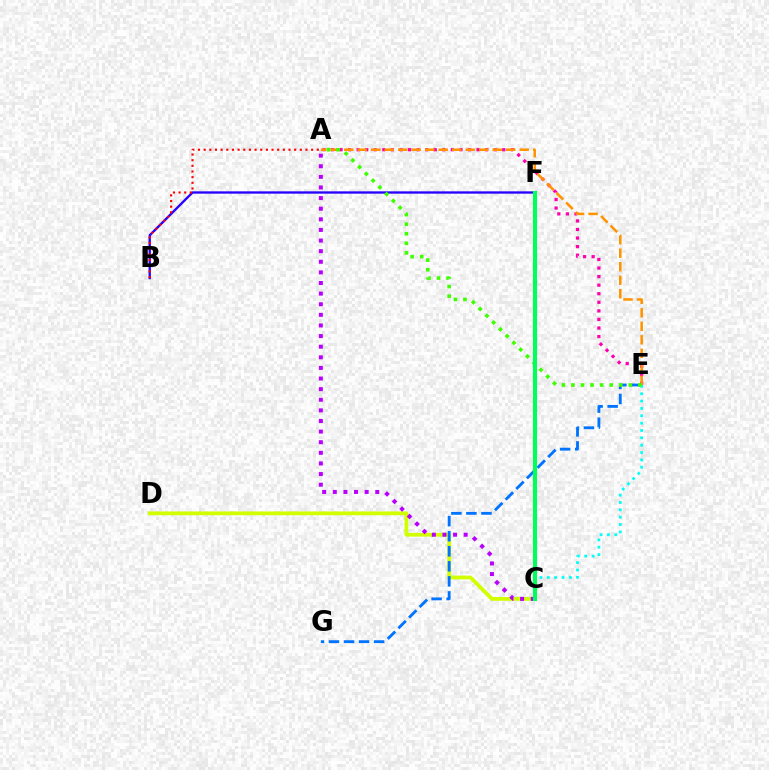{('B', 'F'): [{'color': '#2500ff', 'line_style': 'solid', 'thickness': 1.67}], ('C', 'D'): [{'color': '#d1ff00', 'line_style': 'solid', 'thickness': 2.72}], ('E', 'G'): [{'color': '#0074ff', 'line_style': 'dashed', 'thickness': 2.04}], ('C', 'E'): [{'color': '#00fff6', 'line_style': 'dotted', 'thickness': 2.0}], ('A', 'E'): [{'color': '#ff00ac', 'line_style': 'dotted', 'thickness': 2.33}, {'color': '#ff9400', 'line_style': 'dashed', 'thickness': 1.83}, {'color': '#3dff00', 'line_style': 'dotted', 'thickness': 2.6}], ('A', 'C'): [{'color': '#b900ff', 'line_style': 'dotted', 'thickness': 2.88}], ('C', 'F'): [{'color': '#00ff5c', 'line_style': 'solid', 'thickness': 2.98}], ('A', 'B'): [{'color': '#ff0000', 'line_style': 'dotted', 'thickness': 1.54}]}